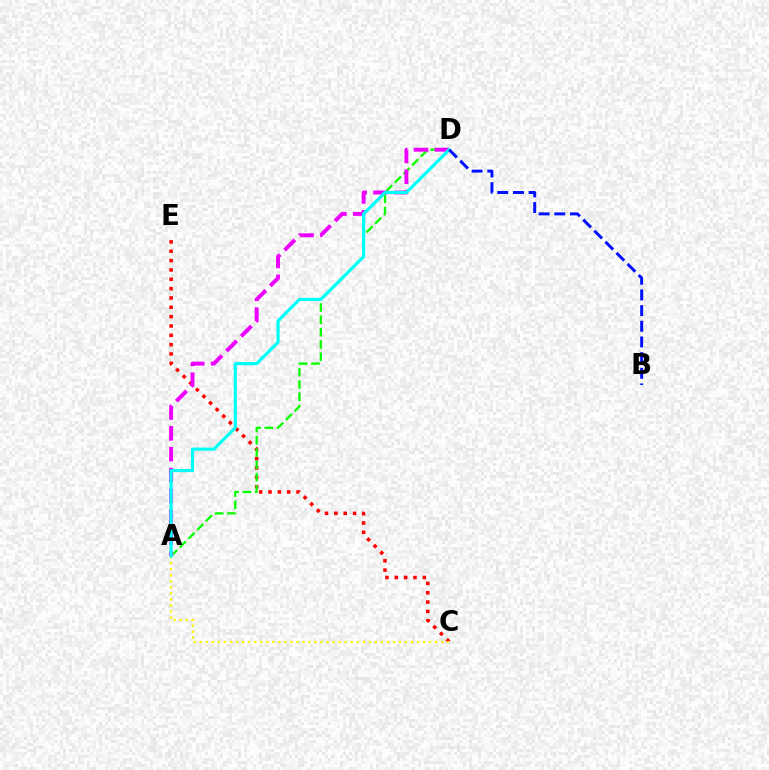{('C', 'E'): [{'color': '#ff0000', 'line_style': 'dotted', 'thickness': 2.54}], ('A', 'D'): [{'color': '#08ff00', 'line_style': 'dashed', 'thickness': 1.67}, {'color': '#ee00ff', 'line_style': 'dashed', 'thickness': 2.83}, {'color': '#00fff6', 'line_style': 'solid', 'thickness': 2.28}], ('A', 'C'): [{'color': '#fcf500', 'line_style': 'dotted', 'thickness': 1.64}], ('B', 'D'): [{'color': '#0010ff', 'line_style': 'dashed', 'thickness': 2.13}]}